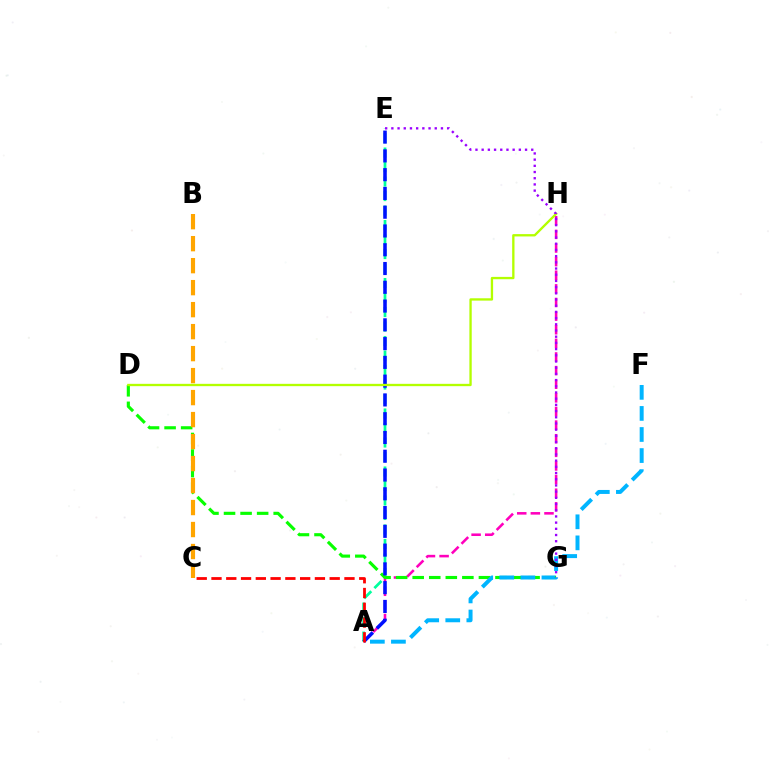{('A', 'E'): [{'color': '#00ff9d', 'line_style': 'dashed', 'thickness': 1.97}, {'color': '#0010ff', 'line_style': 'dashed', 'thickness': 2.55}], ('A', 'H'): [{'color': '#ff00bd', 'line_style': 'dashed', 'thickness': 1.85}], ('D', 'G'): [{'color': '#08ff00', 'line_style': 'dashed', 'thickness': 2.25}], ('A', 'F'): [{'color': '#00b5ff', 'line_style': 'dashed', 'thickness': 2.86}], ('B', 'C'): [{'color': '#ffa500', 'line_style': 'dashed', 'thickness': 2.99}], ('D', 'H'): [{'color': '#b3ff00', 'line_style': 'solid', 'thickness': 1.68}], ('A', 'C'): [{'color': '#ff0000', 'line_style': 'dashed', 'thickness': 2.01}], ('E', 'G'): [{'color': '#9b00ff', 'line_style': 'dotted', 'thickness': 1.68}]}